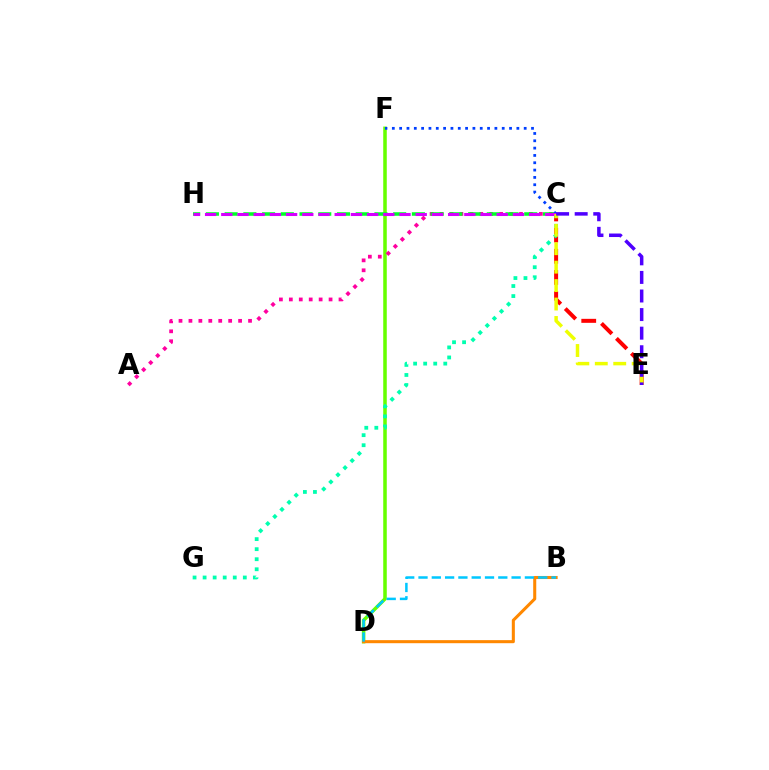{('C', 'E'): [{'color': '#ff0000', 'line_style': 'dashed', 'thickness': 2.88}, {'color': '#eeff00', 'line_style': 'dashed', 'thickness': 2.51}, {'color': '#4f00ff', 'line_style': 'dashed', 'thickness': 2.52}], ('D', 'F'): [{'color': '#66ff00', 'line_style': 'solid', 'thickness': 2.55}], ('A', 'C'): [{'color': '#ff00a0', 'line_style': 'dotted', 'thickness': 2.7}], ('C', 'G'): [{'color': '#00ffaf', 'line_style': 'dotted', 'thickness': 2.73}], ('C', 'H'): [{'color': '#00ff27', 'line_style': 'dashed', 'thickness': 2.54}, {'color': '#d600ff', 'line_style': 'dashed', 'thickness': 2.2}], ('C', 'F'): [{'color': '#003fff', 'line_style': 'dotted', 'thickness': 1.99}], ('B', 'D'): [{'color': '#ff8800', 'line_style': 'solid', 'thickness': 2.2}, {'color': '#00c7ff', 'line_style': 'dashed', 'thickness': 1.81}]}